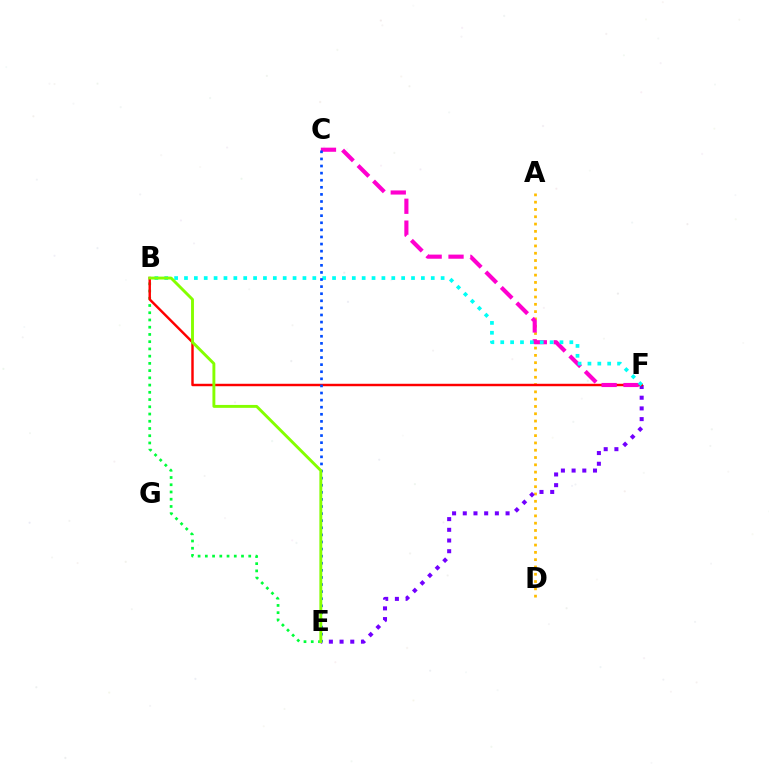{('A', 'D'): [{'color': '#ffbd00', 'line_style': 'dotted', 'thickness': 1.98}], ('E', 'F'): [{'color': '#7200ff', 'line_style': 'dotted', 'thickness': 2.91}], ('B', 'E'): [{'color': '#00ff39', 'line_style': 'dotted', 'thickness': 1.97}, {'color': '#84ff00', 'line_style': 'solid', 'thickness': 2.09}], ('B', 'F'): [{'color': '#ff0000', 'line_style': 'solid', 'thickness': 1.76}, {'color': '#00fff6', 'line_style': 'dotted', 'thickness': 2.68}], ('C', 'F'): [{'color': '#ff00cf', 'line_style': 'dashed', 'thickness': 2.97}], ('C', 'E'): [{'color': '#004bff', 'line_style': 'dotted', 'thickness': 1.93}]}